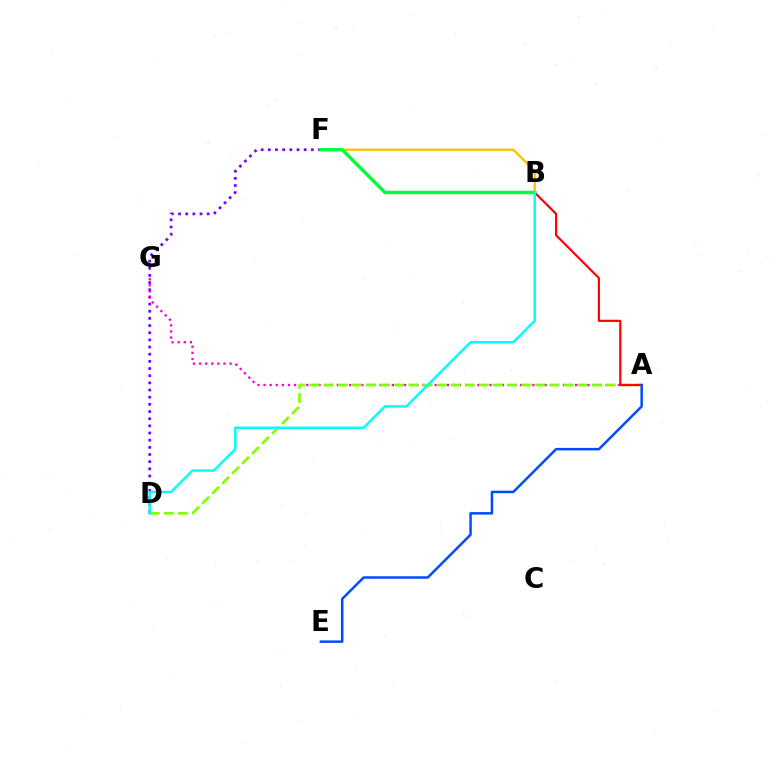{('D', 'F'): [{'color': '#7200ff', 'line_style': 'dotted', 'thickness': 1.95}], ('A', 'G'): [{'color': '#ff00cf', 'line_style': 'dotted', 'thickness': 1.66}], ('A', 'D'): [{'color': '#84ff00', 'line_style': 'dashed', 'thickness': 1.92}], ('B', 'F'): [{'color': '#ffbd00', 'line_style': 'solid', 'thickness': 1.64}, {'color': '#00ff39', 'line_style': 'solid', 'thickness': 2.46}], ('A', 'B'): [{'color': '#ff0000', 'line_style': 'solid', 'thickness': 1.56}], ('A', 'E'): [{'color': '#004bff', 'line_style': 'solid', 'thickness': 1.79}], ('B', 'D'): [{'color': '#00fff6', 'line_style': 'solid', 'thickness': 1.78}]}